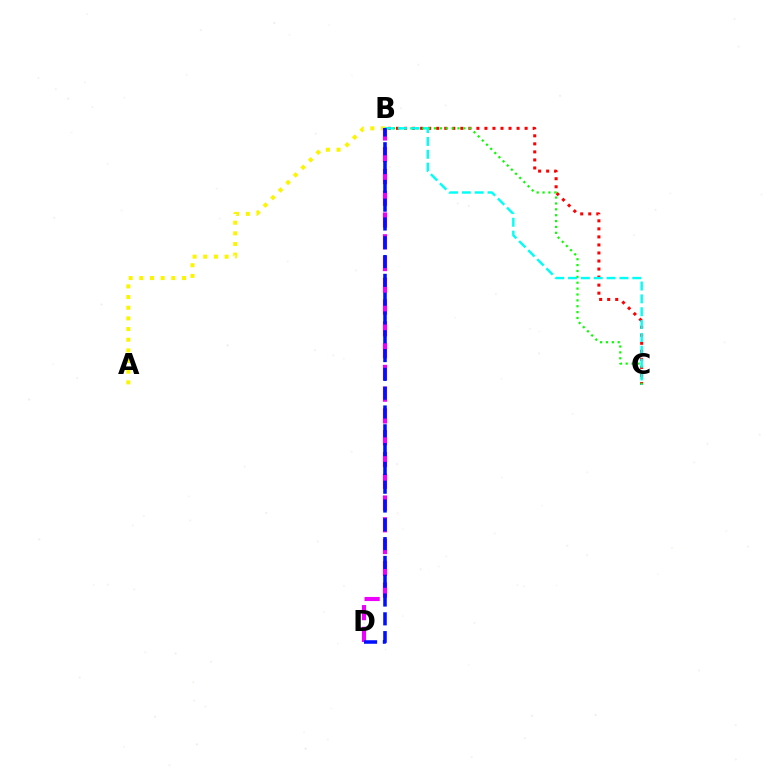{('A', 'B'): [{'color': '#fcf500', 'line_style': 'dotted', 'thickness': 2.9}], ('B', 'C'): [{'color': '#ff0000', 'line_style': 'dotted', 'thickness': 2.18}, {'color': '#08ff00', 'line_style': 'dotted', 'thickness': 1.6}, {'color': '#00fff6', 'line_style': 'dashed', 'thickness': 1.75}], ('B', 'D'): [{'color': '#ee00ff', 'line_style': 'dashed', 'thickness': 2.96}, {'color': '#0010ff', 'line_style': 'dashed', 'thickness': 2.55}]}